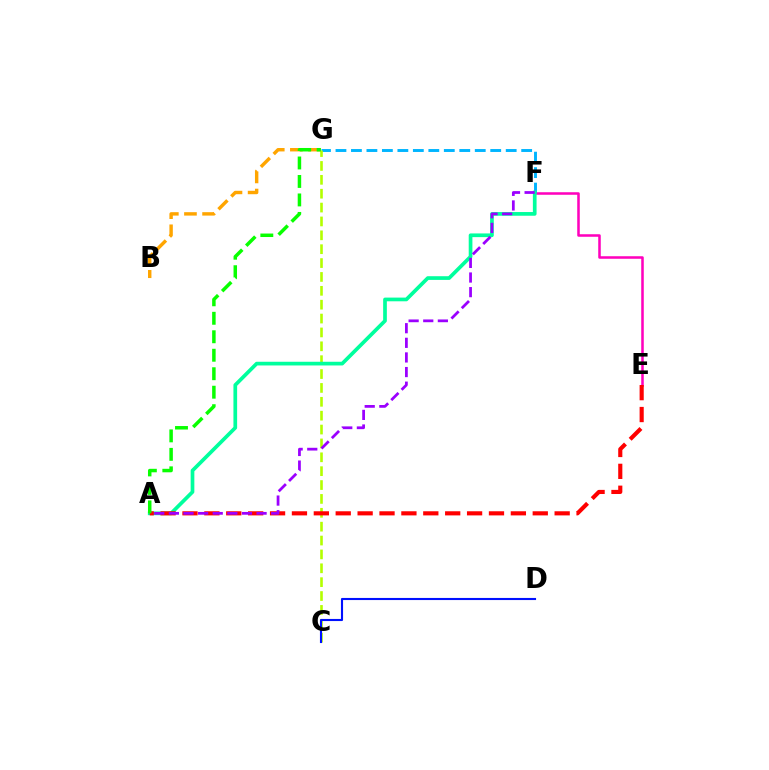{('E', 'F'): [{'color': '#ff00bd', 'line_style': 'solid', 'thickness': 1.83}], ('F', 'G'): [{'color': '#00b5ff', 'line_style': 'dashed', 'thickness': 2.1}], ('C', 'G'): [{'color': '#b3ff00', 'line_style': 'dashed', 'thickness': 1.88}], ('A', 'F'): [{'color': '#00ff9d', 'line_style': 'solid', 'thickness': 2.66}, {'color': '#9b00ff', 'line_style': 'dashed', 'thickness': 1.99}], ('B', 'G'): [{'color': '#ffa500', 'line_style': 'dashed', 'thickness': 2.46}], ('A', 'E'): [{'color': '#ff0000', 'line_style': 'dashed', 'thickness': 2.97}], ('C', 'D'): [{'color': '#0010ff', 'line_style': 'solid', 'thickness': 1.52}], ('A', 'G'): [{'color': '#08ff00', 'line_style': 'dashed', 'thickness': 2.51}]}